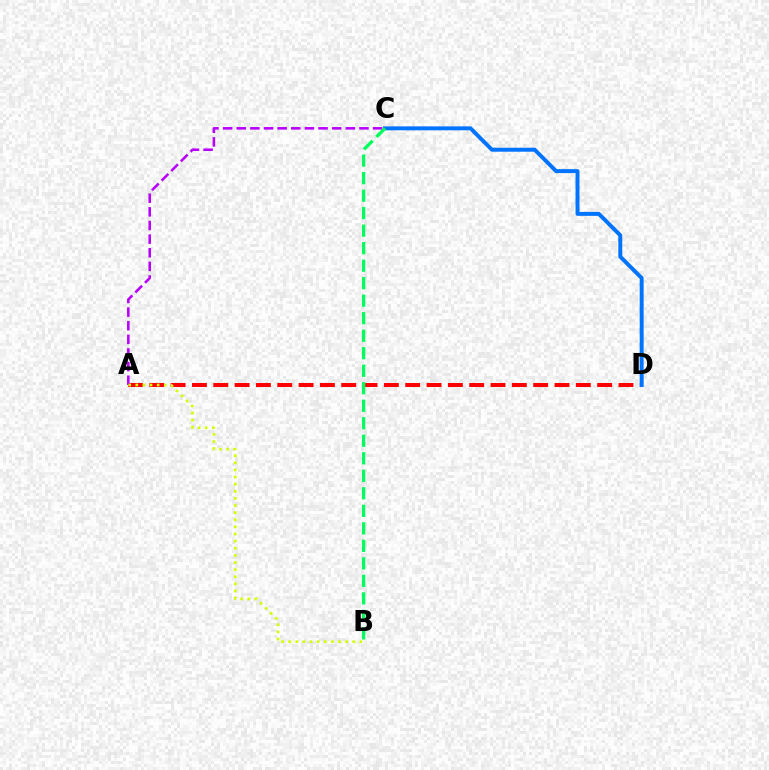{('A', 'D'): [{'color': '#ff0000', 'line_style': 'dashed', 'thickness': 2.9}], ('C', 'D'): [{'color': '#0074ff', 'line_style': 'solid', 'thickness': 2.84}], ('A', 'C'): [{'color': '#b900ff', 'line_style': 'dashed', 'thickness': 1.85}], ('B', 'C'): [{'color': '#00ff5c', 'line_style': 'dashed', 'thickness': 2.38}], ('A', 'B'): [{'color': '#d1ff00', 'line_style': 'dotted', 'thickness': 1.93}]}